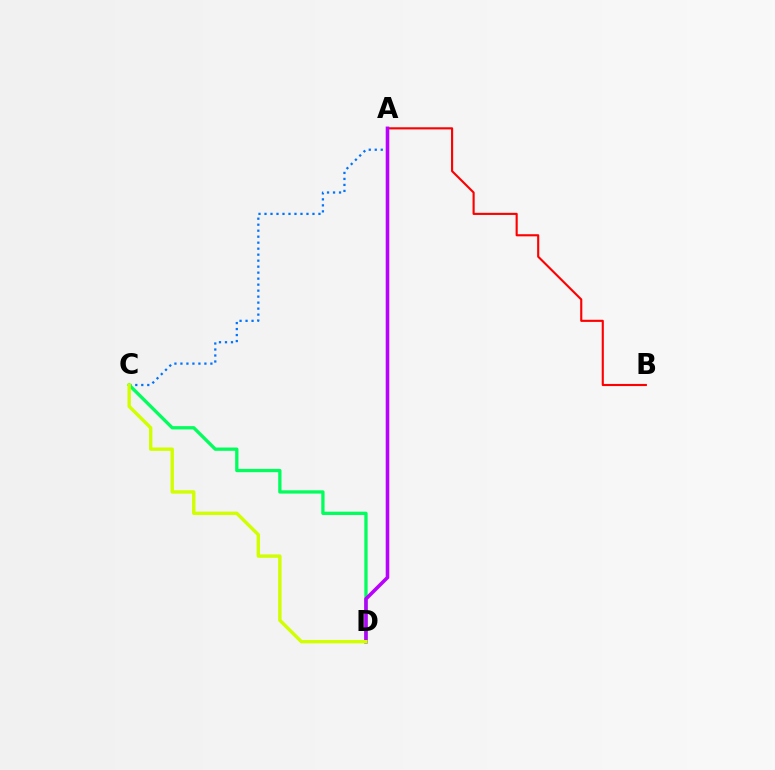{('A', 'B'): [{'color': '#ff0000', 'line_style': 'solid', 'thickness': 1.53}], ('A', 'C'): [{'color': '#0074ff', 'line_style': 'dotted', 'thickness': 1.63}], ('C', 'D'): [{'color': '#00ff5c', 'line_style': 'solid', 'thickness': 2.37}, {'color': '#d1ff00', 'line_style': 'solid', 'thickness': 2.44}], ('A', 'D'): [{'color': '#b900ff', 'line_style': 'solid', 'thickness': 2.57}]}